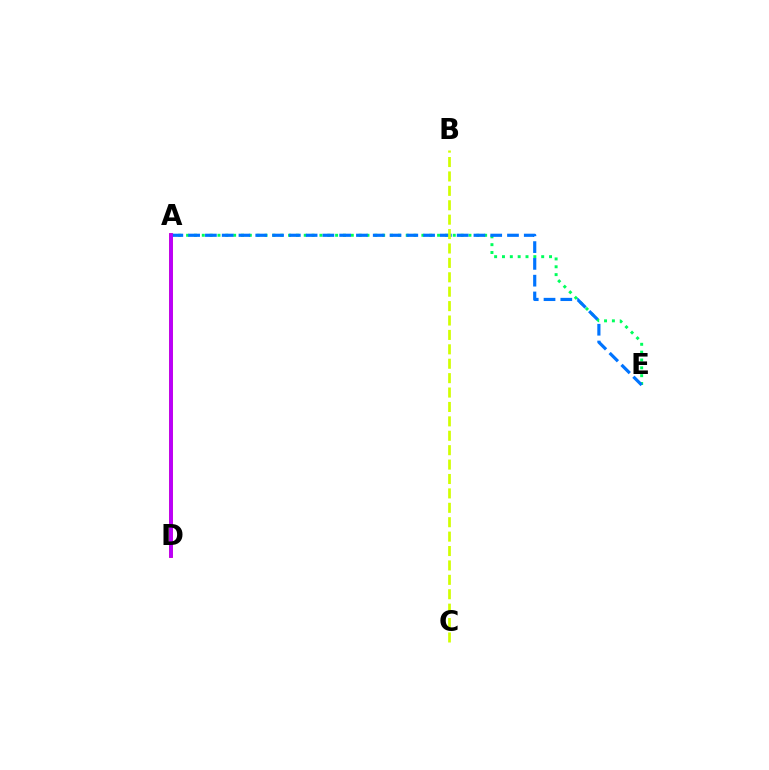{('A', 'E'): [{'color': '#00ff5c', 'line_style': 'dotted', 'thickness': 2.13}, {'color': '#0074ff', 'line_style': 'dashed', 'thickness': 2.28}], ('A', 'D'): [{'color': '#ff0000', 'line_style': 'solid', 'thickness': 2.54}, {'color': '#b900ff', 'line_style': 'solid', 'thickness': 2.69}], ('B', 'C'): [{'color': '#d1ff00', 'line_style': 'dashed', 'thickness': 1.96}]}